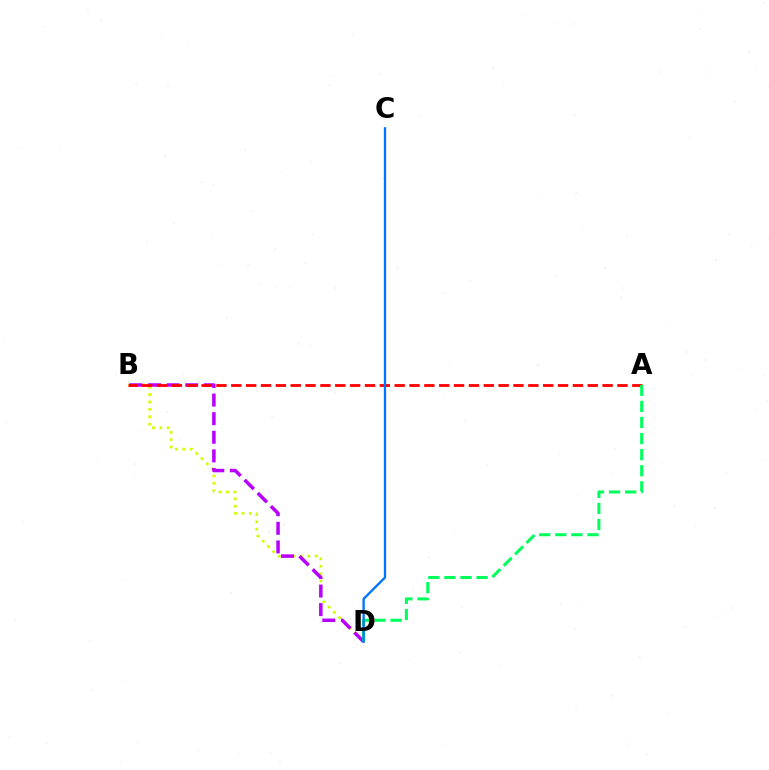{('B', 'D'): [{'color': '#d1ff00', 'line_style': 'dotted', 'thickness': 2.01}, {'color': '#b900ff', 'line_style': 'dashed', 'thickness': 2.53}], ('A', 'B'): [{'color': '#ff0000', 'line_style': 'dashed', 'thickness': 2.02}], ('A', 'D'): [{'color': '#00ff5c', 'line_style': 'dashed', 'thickness': 2.19}], ('C', 'D'): [{'color': '#0074ff', 'line_style': 'solid', 'thickness': 1.68}]}